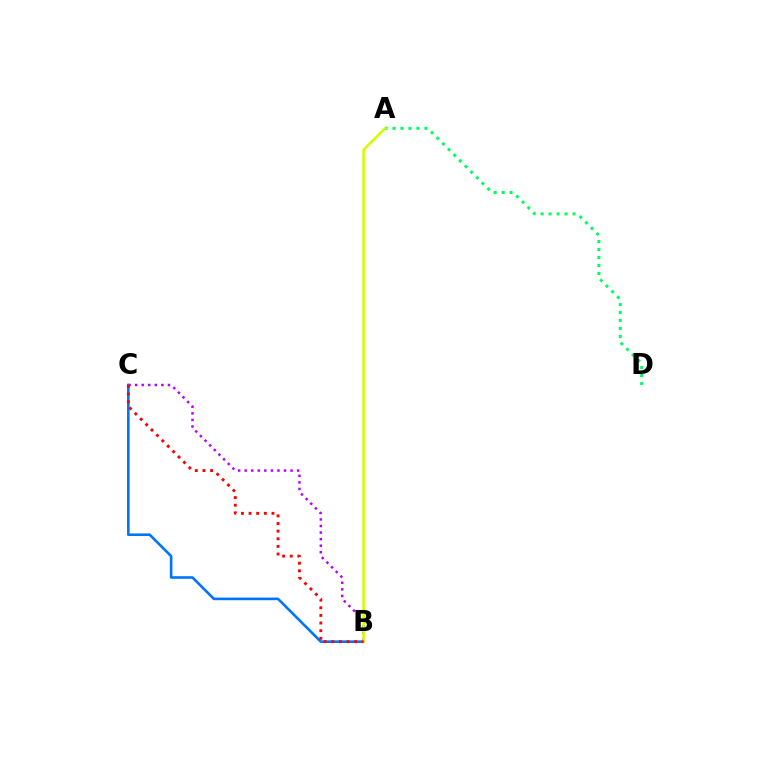{('B', 'C'): [{'color': '#b900ff', 'line_style': 'dotted', 'thickness': 1.78}, {'color': '#0074ff', 'line_style': 'solid', 'thickness': 1.88}, {'color': '#ff0000', 'line_style': 'dotted', 'thickness': 2.07}], ('A', 'D'): [{'color': '#00ff5c', 'line_style': 'dotted', 'thickness': 2.17}], ('A', 'B'): [{'color': '#d1ff00', 'line_style': 'solid', 'thickness': 1.88}]}